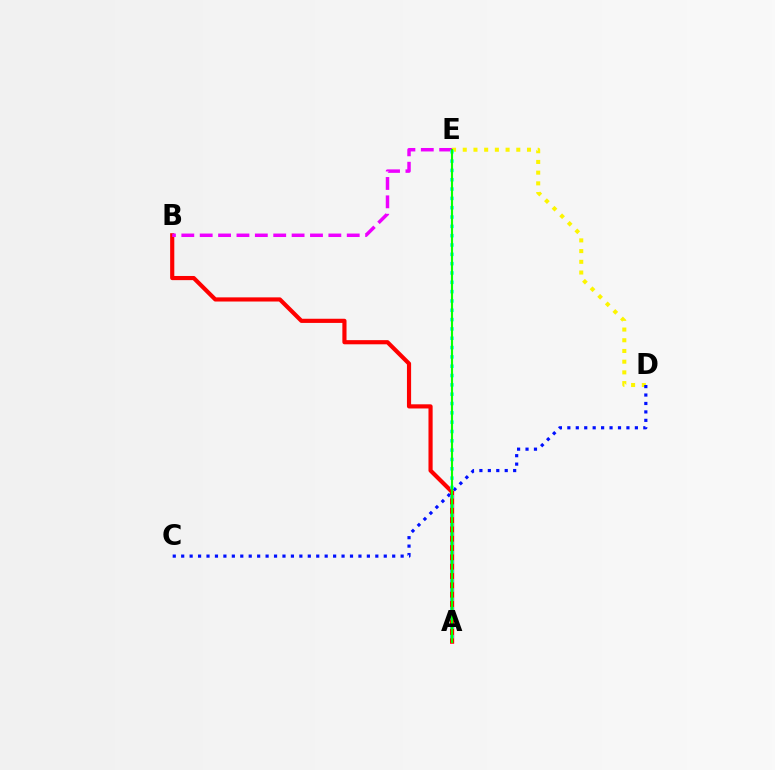{('D', 'E'): [{'color': '#fcf500', 'line_style': 'dotted', 'thickness': 2.91}], ('A', 'B'): [{'color': '#ff0000', 'line_style': 'solid', 'thickness': 2.99}], ('C', 'D'): [{'color': '#0010ff', 'line_style': 'dotted', 'thickness': 2.29}], ('B', 'E'): [{'color': '#ee00ff', 'line_style': 'dashed', 'thickness': 2.5}], ('A', 'E'): [{'color': '#00fff6', 'line_style': 'dotted', 'thickness': 2.53}, {'color': '#08ff00', 'line_style': 'solid', 'thickness': 1.52}]}